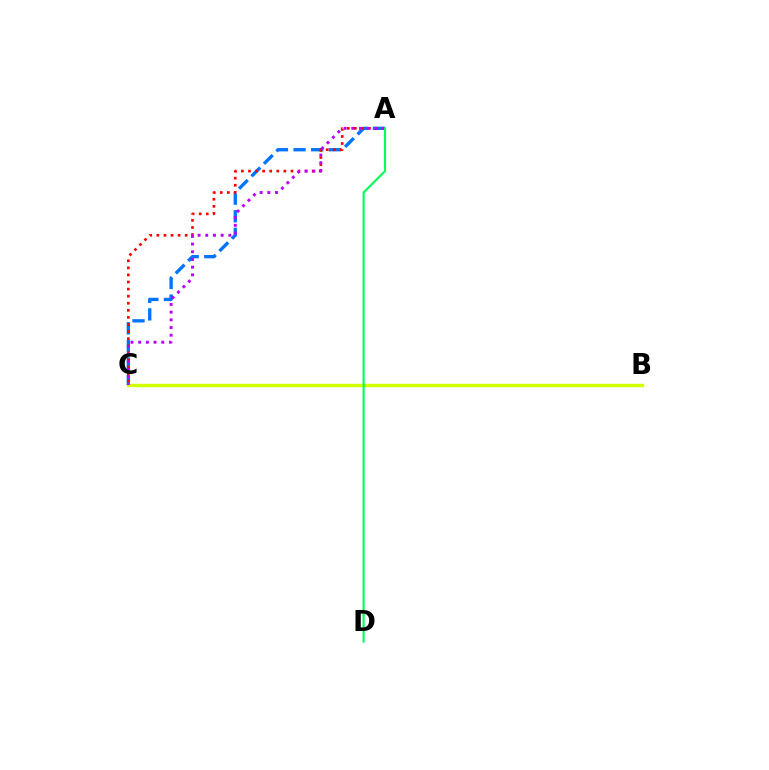{('A', 'C'): [{'color': '#0074ff', 'line_style': 'dashed', 'thickness': 2.39}, {'color': '#ff0000', 'line_style': 'dotted', 'thickness': 1.92}, {'color': '#b900ff', 'line_style': 'dotted', 'thickness': 2.09}], ('B', 'C'): [{'color': '#d1ff00', 'line_style': 'solid', 'thickness': 2.46}], ('A', 'D'): [{'color': '#00ff5c', 'line_style': 'solid', 'thickness': 1.54}]}